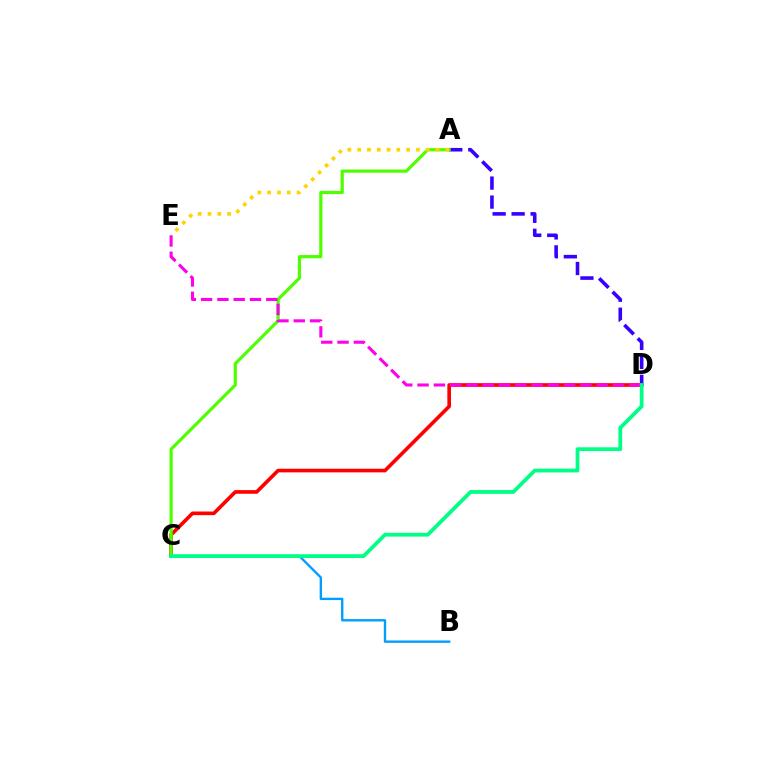{('C', 'D'): [{'color': '#ff0000', 'line_style': 'solid', 'thickness': 2.62}, {'color': '#00ff86', 'line_style': 'solid', 'thickness': 2.72}], ('A', 'D'): [{'color': '#3700ff', 'line_style': 'dashed', 'thickness': 2.58}], ('A', 'C'): [{'color': '#4fff00', 'line_style': 'solid', 'thickness': 2.3}], ('A', 'E'): [{'color': '#ffd500', 'line_style': 'dotted', 'thickness': 2.66}], ('B', 'C'): [{'color': '#009eff', 'line_style': 'solid', 'thickness': 1.71}], ('D', 'E'): [{'color': '#ff00ed', 'line_style': 'dashed', 'thickness': 2.21}]}